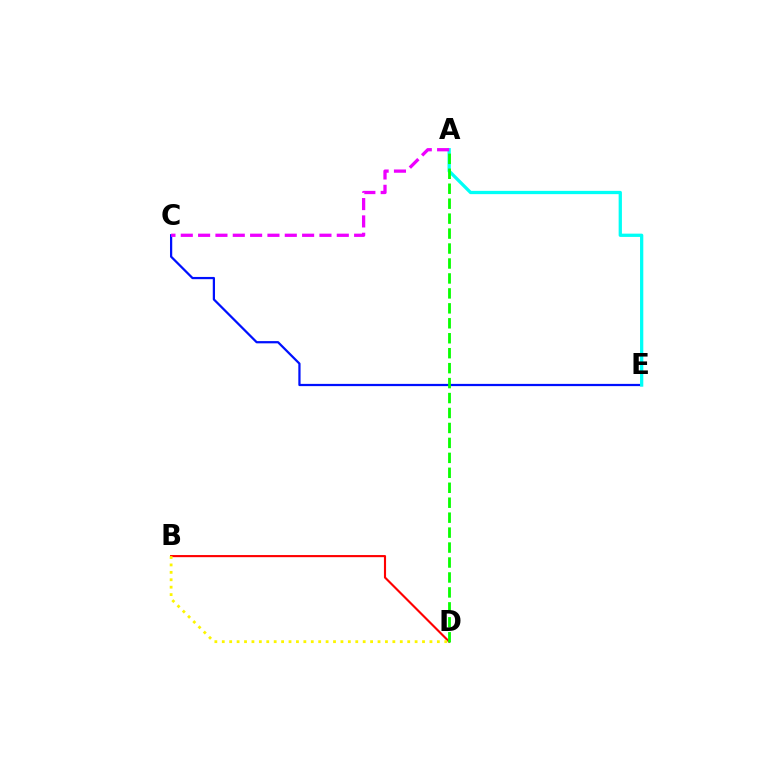{('B', 'D'): [{'color': '#ff0000', 'line_style': 'solid', 'thickness': 1.53}, {'color': '#fcf500', 'line_style': 'dotted', 'thickness': 2.02}], ('C', 'E'): [{'color': '#0010ff', 'line_style': 'solid', 'thickness': 1.61}], ('A', 'E'): [{'color': '#00fff6', 'line_style': 'solid', 'thickness': 2.36}], ('A', 'D'): [{'color': '#08ff00', 'line_style': 'dashed', 'thickness': 2.03}], ('A', 'C'): [{'color': '#ee00ff', 'line_style': 'dashed', 'thickness': 2.35}]}